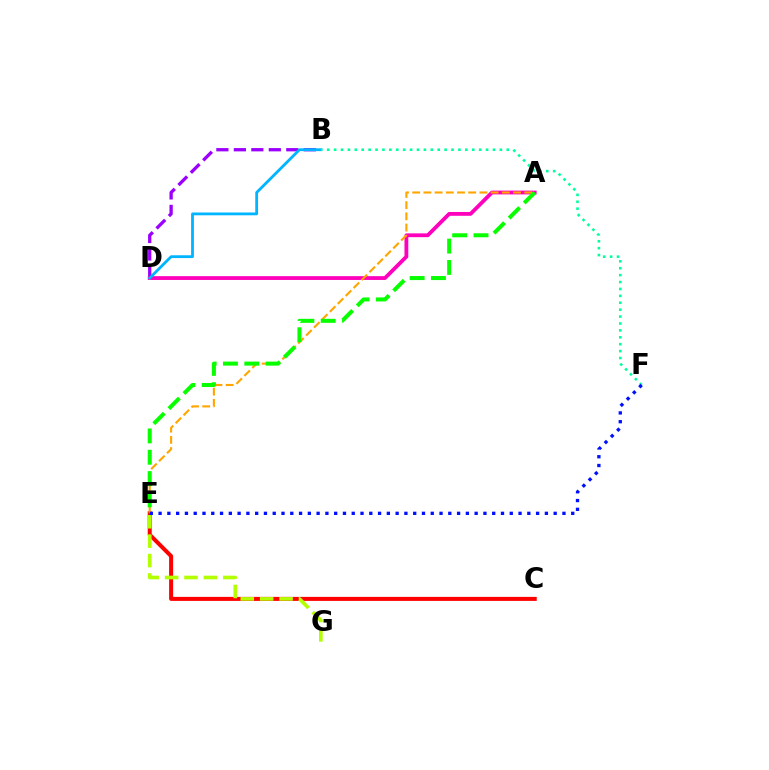{('B', 'D'): [{'color': '#9b00ff', 'line_style': 'dashed', 'thickness': 2.37}, {'color': '#00b5ff', 'line_style': 'solid', 'thickness': 2.01}], ('C', 'E'): [{'color': '#ff0000', 'line_style': 'solid', 'thickness': 2.89}], ('E', 'G'): [{'color': '#b3ff00', 'line_style': 'dashed', 'thickness': 2.64}], ('A', 'D'): [{'color': '#ff00bd', 'line_style': 'solid', 'thickness': 2.74}], ('A', 'E'): [{'color': '#ffa500', 'line_style': 'dashed', 'thickness': 1.52}, {'color': '#08ff00', 'line_style': 'dashed', 'thickness': 2.9}], ('B', 'F'): [{'color': '#00ff9d', 'line_style': 'dotted', 'thickness': 1.88}], ('E', 'F'): [{'color': '#0010ff', 'line_style': 'dotted', 'thickness': 2.39}]}